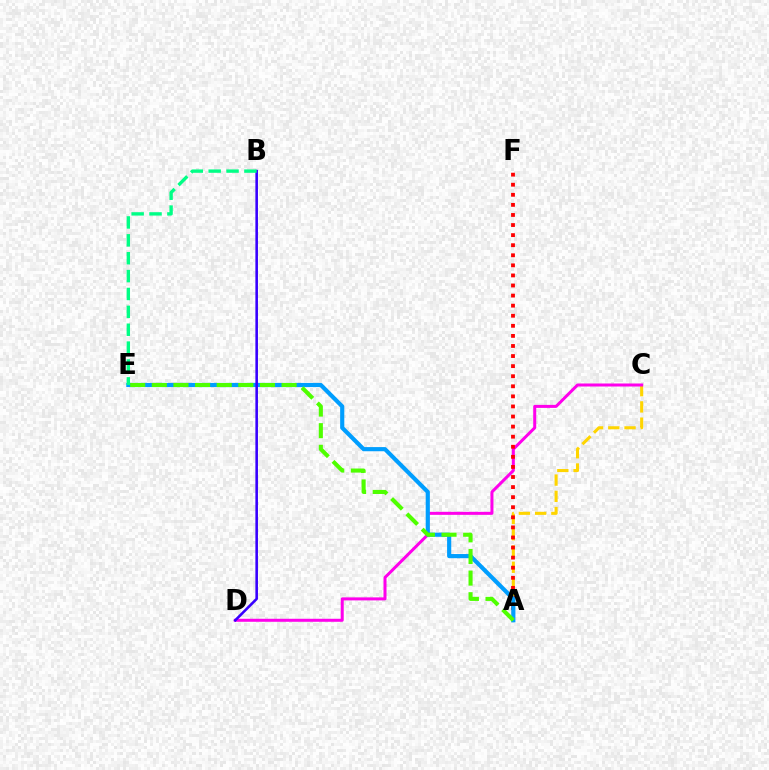{('A', 'C'): [{'color': '#ffd500', 'line_style': 'dashed', 'thickness': 2.21}], ('C', 'D'): [{'color': '#ff00ed', 'line_style': 'solid', 'thickness': 2.17}], ('A', 'F'): [{'color': '#ff0000', 'line_style': 'dotted', 'thickness': 2.74}], ('A', 'E'): [{'color': '#009eff', 'line_style': 'solid', 'thickness': 2.99}, {'color': '#4fff00', 'line_style': 'dashed', 'thickness': 2.94}], ('B', 'D'): [{'color': '#3700ff', 'line_style': 'solid', 'thickness': 1.86}], ('B', 'E'): [{'color': '#00ff86', 'line_style': 'dashed', 'thickness': 2.43}]}